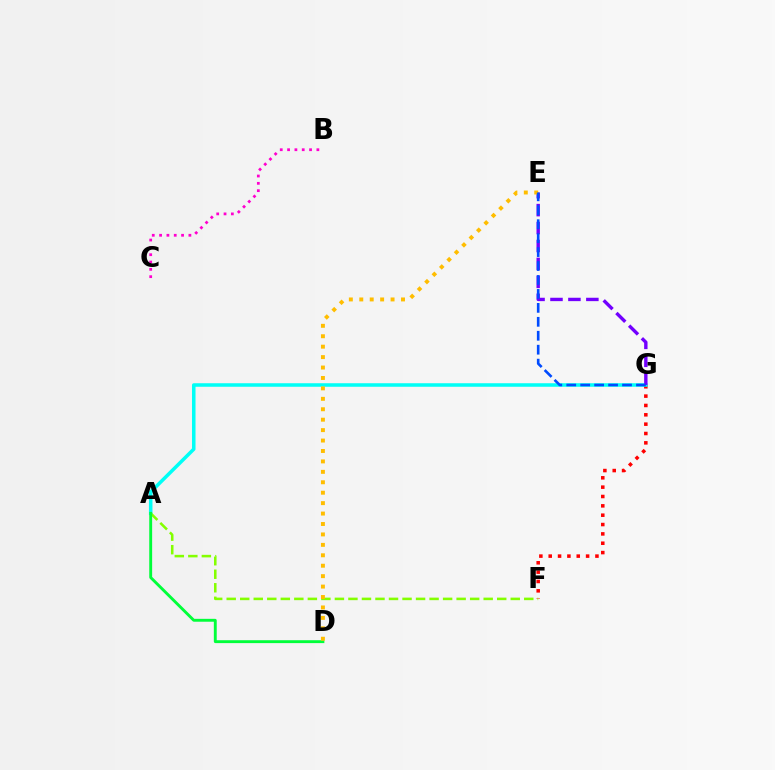{('F', 'G'): [{'color': '#ff0000', 'line_style': 'dotted', 'thickness': 2.54}], ('A', 'G'): [{'color': '#00fff6', 'line_style': 'solid', 'thickness': 2.54}], ('A', 'F'): [{'color': '#84ff00', 'line_style': 'dashed', 'thickness': 1.84}], ('A', 'D'): [{'color': '#00ff39', 'line_style': 'solid', 'thickness': 2.08}], ('E', 'G'): [{'color': '#7200ff', 'line_style': 'dashed', 'thickness': 2.44}, {'color': '#004bff', 'line_style': 'dashed', 'thickness': 1.89}], ('B', 'C'): [{'color': '#ff00cf', 'line_style': 'dotted', 'thickness': 1.99}], ('D', 'E'): [{'color': '#ffbd00', 'line_style': 'dotted', 'thickness': 2.83}]}